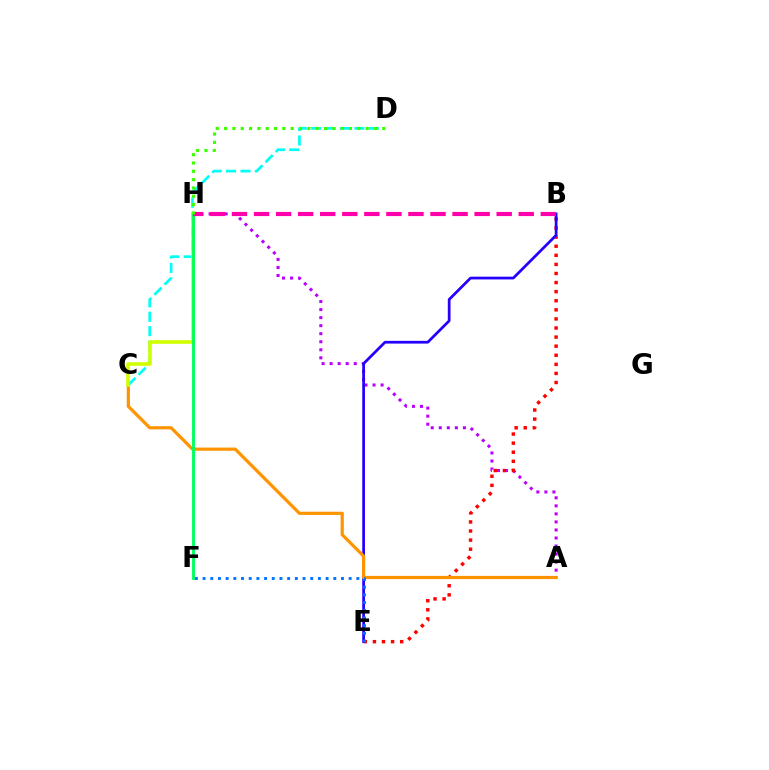{('C', 'D'): [{'color': '#00fff6', 'line_style': 'dashed', 'thickness': 1.96}], ('A', 'H'): [{'color': '#b900ff', 'line_style': 'dotted', 'thickness': 2.18}], ('B', 'E'): [{'color': '#ff0000', 'line_style': 'dotted', 'thickness': 2.47}, {'color': '#2500ff', 'line_style': 'solid', 'thickness': 1.97}], ('A', 'C'): [{'color': '#ff9400', 'line_style': 'solid', 'thickness': 2.3}], ('C', 'H'): [{'color': '#d1ff00', 'line_style': 'solid', 'thickness': 2.61}], ('F', 'H'): [{'color': '#00ff5c', 'line_style': 'solid', 'thickness': 2.07}], ('B', 'H'): [{'color': '#ff00ac', 'line_style': 'dashed', 'thickness': 3.0}], ('D', 'H'): [{'color': '#3dff00', 'line_style': 'dotted', 'thickness': 2.26}], ('E', 'F'): [{'color': '#0074ff', 'line_style': 'dotted', 'thickness': 2.09}]}